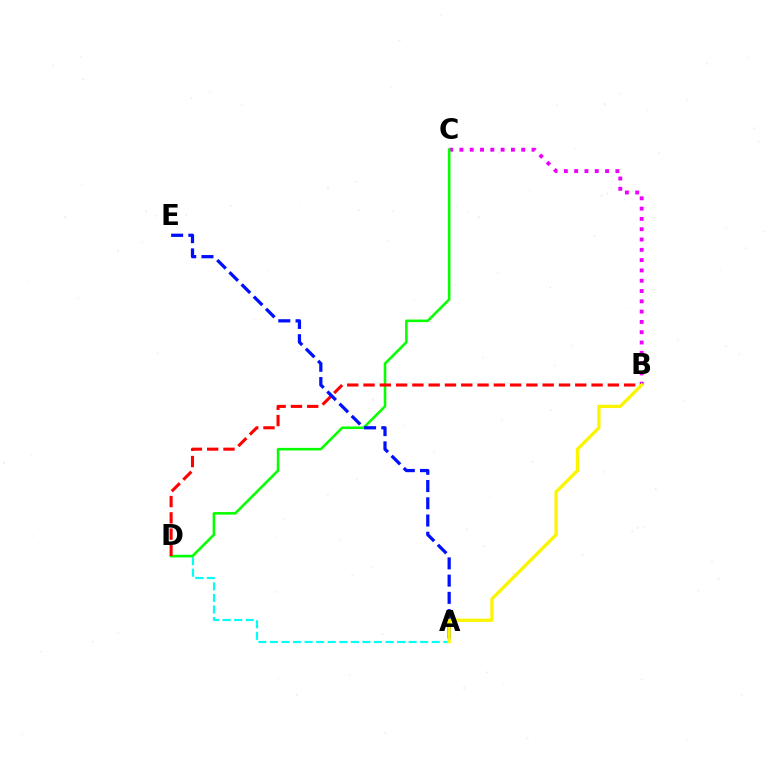{('B', 'C'): [{'color': '#ee00ff', 'line_style': 'dotted', 'thickness': 2.8}], ('A', 'D'): [{'color': '#00fff6', 'line_style': 'dashed', 'thickness': 1.57}], ('C', 'D'): [{'color': '#08ff00', 'line_style': 'solid', 'thickness': 1.85}], ('B', 'D'): [{'color': '#ff0000', 'line_style': 'dashed', 'thickness': 2.21}], ('A', 'E'): [{'color': '#0010ff', 'line_style': 'dashed', 'thickness': 2.34}], ('A', 'B'): [{'color': '#fcf500', 'line_style': 'solid', 'thickness': 2.38}]}